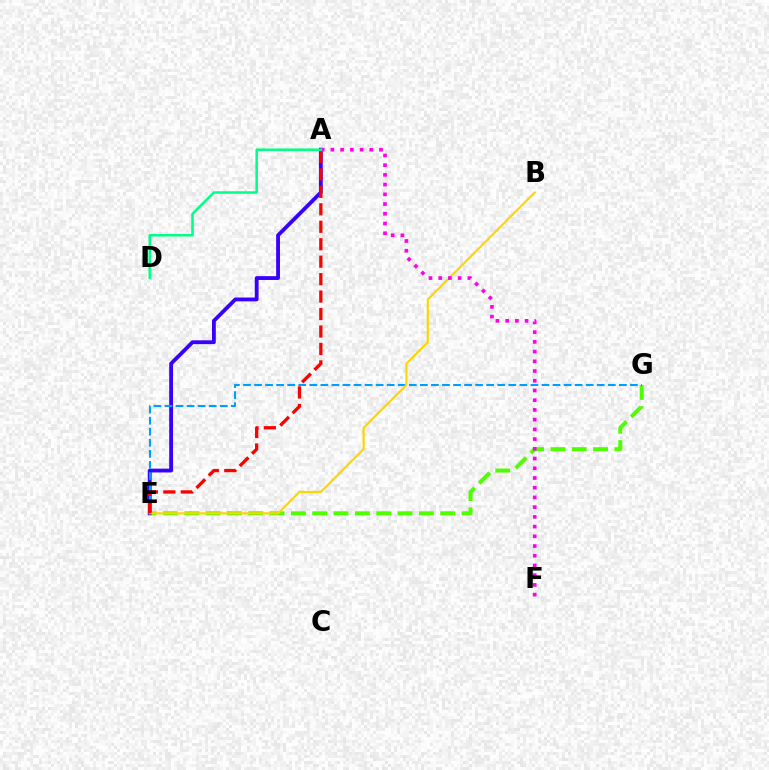{('E', 'G'): [{'color': '#4fff00', 'line_style': 'dashed', 'thickness': 2.9}, {'color': '#009eff', 'line_style': 'dashed', 'thickness': 1.5}], ('A', 'E'): [{'color': '#3700ff', 'line_style': 'solid', 'thickness': 2.75}, {'color': '#ff0000', 'line_style': 'dashed', 'thickness': 2.37}], ('B', 'E'): [{'color': '#ffd500', 'line_style': 'solid', 'thickness': 1.55}], ('A', 'F'): [{'color': '#ff00ed', 'line_style': 'dotted', 'thickness': 2.64}], ('A', 'D'): [{'color': '#00ff86', 'line_style': 'solid', 'thickness': 1.8}]}